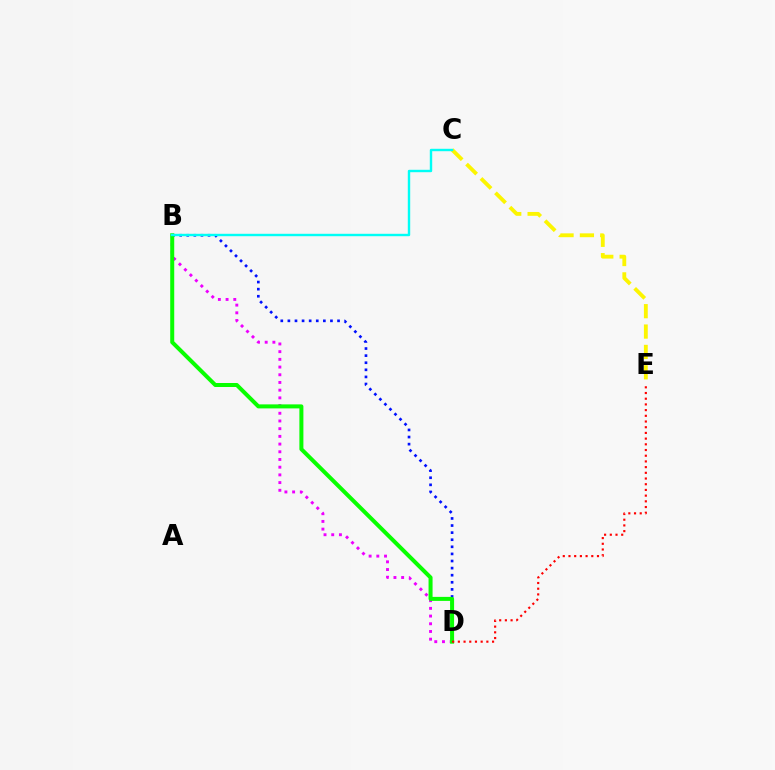{('C', 'E'): [{'color': '#fcf500', 'line_style': 'dashed', 'thickness': 2.77}], ('B', 'D'): [{'color': '#ee00ff', 'line_style': 'dotted', 'thickness': 2.09}, {'color': '#0010ff', 'line_style': 'dotted', 'thickness': 1.93}, {'color': '#08ff00', 'line_style': 'solid', 'thickness': 2.89}], ('B', 'C'): [{'color': '#00fff6', 'line_style': 'solid', 'thickness': 1.74}], ('D', 'E'): [{'color': '#ff0000', 'line_style': 'dotted', 'thickness': 1.55}]}